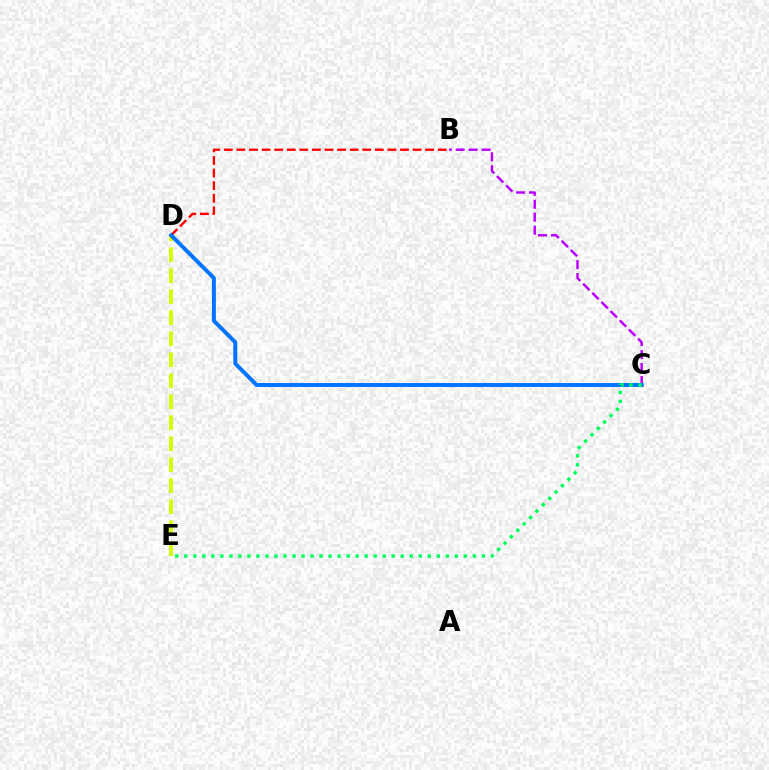{('D', 'E'): [{'color': '#d1ff00', 'line_style': 'dashed', 'thickness': 2.85}], ('B', 'D'): [{'color': '#ff0000', 'line_style': 'dashed', 'thickness': 1.71}], ('B', 'C'): [{'color': '#b900ff', 'line_style': 'dashed', 'thickness': 1.76}], ('C', 'D'): [{'color': '#0074ff', 'line_style': 'solid', 'thickness': 2.84}], ('C', 'E'): [{'color': '#00ff5c', 'line_style': 'dotted', 'thickness': 2.45}]}